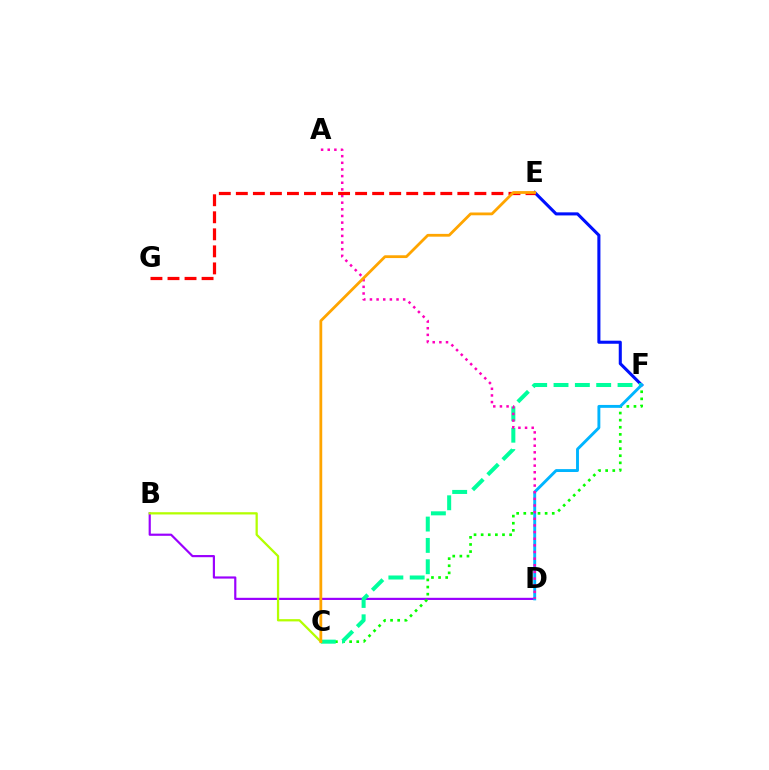{('B', 'D'): [{'color': '#9b00ff', 'line_style': 'solid', 'thickness': 1.57}], ('E', 'F'): [{'color': '#0010ff', 'line_style': 'solid', 'thickness': 2.21}], ('C', 'F'): [{'color': '#08ff00', 'line_style': 'dotted', 'thickness': 1.93}, {'color': '#00ff9d', 'line_style': 'dashed', 'thickness': 2.9}], ('B', 'C'): [{'color': '#b3ff00', 'line_style': 'solid', 'thickness': 1.63}], ('D', 'F'): [{'color': '#00b5ff', 'line_style': 'solid', 'thickness': 2.09}], ('A', 'D'): [{'color': '#ff00bd', 'line_style': 'dotted', 'thickness': 1.81}], ('E', 'G'): [{'color': '#ff0000', 'line_style': 'dashed', 'thickness': 2.31}], ('C', 'E'): [{'color': '#ffa500', 'line_style': 'solid', 'thickness': 2.01}]}